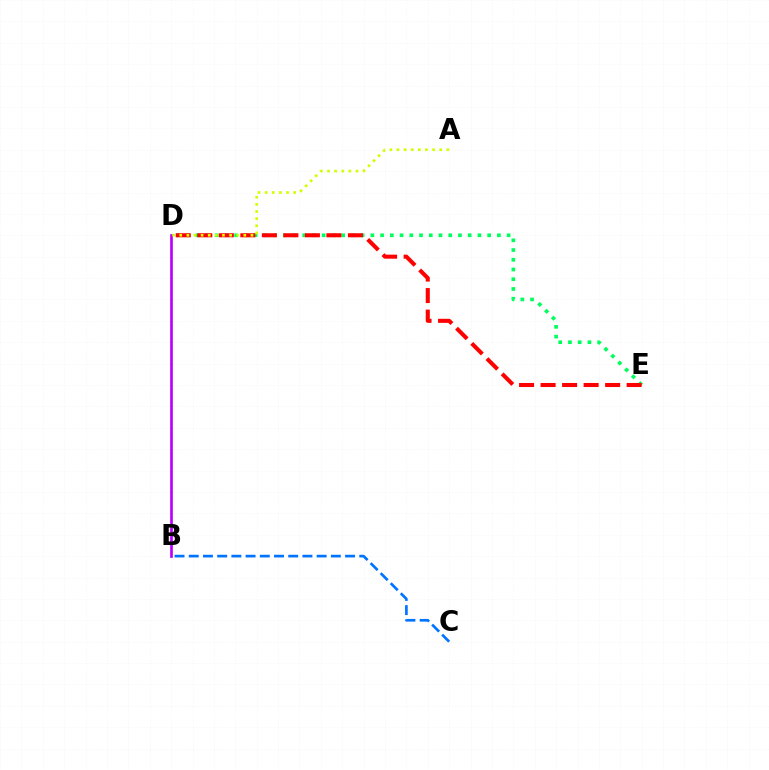{('B', 'D'): [{'color': '#b900ff', 'line_style': 'solid', 'thickness': 1.93}], ('D', 'E'): [{'color': '#00ff5c', 'line_style': 'dotted', 'thickness': 2.64}, {'color': '#ff0000', 'line_style': 'dashed', 'thickness': 2.92}], ('B', 'C'): [{'color': '#0074ff', 'line_style': 'dashed', 'thickness': 1.93}], ('A', 'D'): [{'color': '#d1ff00', 'line_style': 'dotted', 'thickness': 1.93}]}